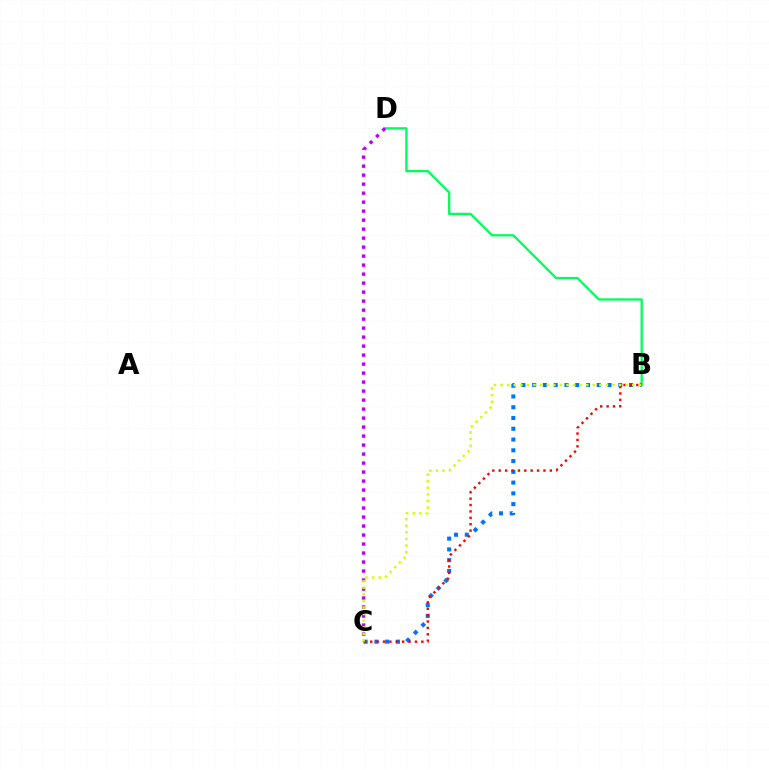{('B', 'D'): [{'color': '#00ff5c', 'line_style': 'solid', 'thickness': 1.67}], ('B', 'C'): [{'color': '#0074ff', 'line_style': 'dotted', 'thickness': 2.93}, {'color': '#ff0000', 'line_style': 'dotted', 'thickness': 1.74}, {'color': '#d1ff00', 'line_style': 'dotted', 'thickness': 1.79}], ('C', 'D'): [{'color': '#b900ff', 'line_style': 'dotted', 'thickness': 2.44}]}